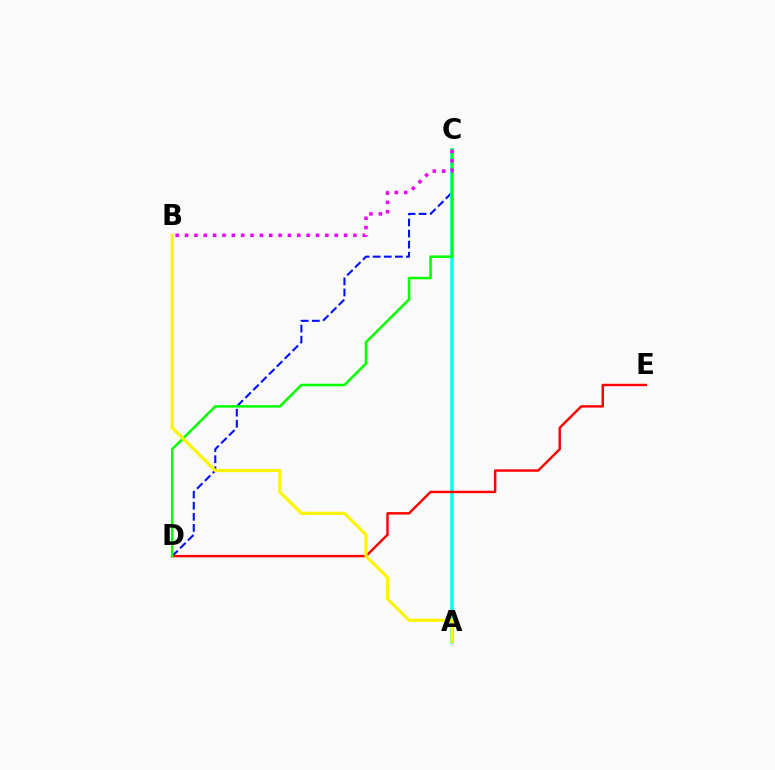{('C', 'D'): [{'color': '#0010ff', 'line_style': 'dashed', 'thickness': 1.51}, {'color': '#08ff00', 'line_style': 'solid', 'thickness': 1.83}], ('A', 'C'): [{'color': '#00fff6', 'line_style': 'solid', 'thickness': 2.55}], ('D', 'E'): [{'color': '#ff0000', 'line_style': 'solid', 'thickness': 1.75}], ('B', 'C'): [{'color': '#ee00ff', 'line_style': 'dotted', 'thickness': 2.54}], ('A', 'B'): [{'color': '#fcf500', 'line_style': 'solid', 'thickness': 2.28}]}